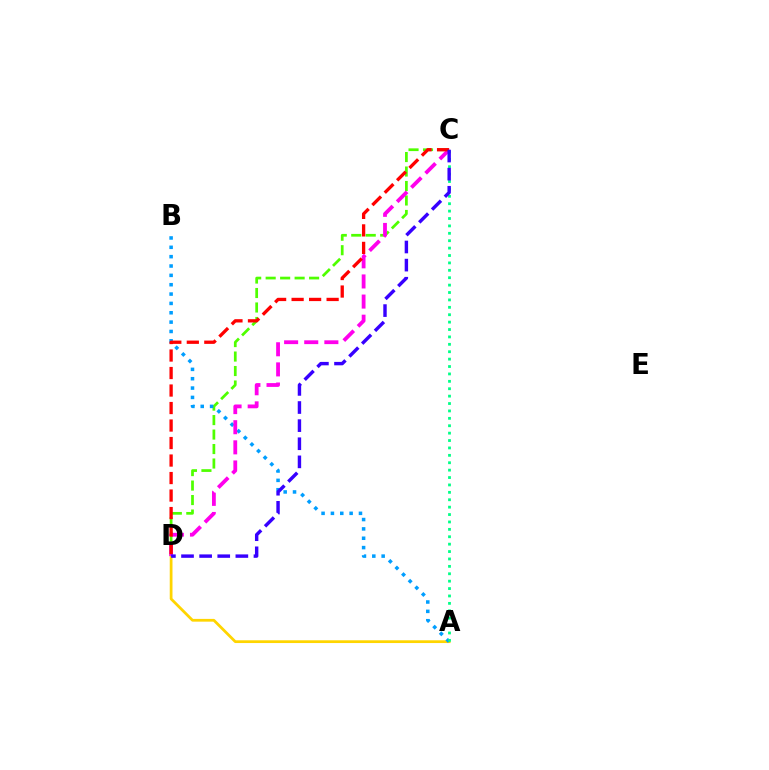{('A', 'D'): [{'color': '#ffd500', 'line_style': 'solid', 'thickness': 1.98}], ('C', 'D'): [{'color': '#4fff00', 'line_style': 'dashed', 'thickness': 1.97}, {'color': '#ff00ed', 'line_style': 'dashed', 'thickness': 2.73}, {'color': '#ff0000', 'line_style': 'dashed', 'thickness': 2.38}, {'color': '#3700ff', 'line_style': 'dashed', 'thickness': 2.46}], ('A', 'B'): [{'color': '#009eff', 'line_style': 'dotted', 'thickness': 2.54}], ('A', 'C'): [{'color': '#00ff86', 'line_style': 'dotted', 'thickness': 2.01}]}